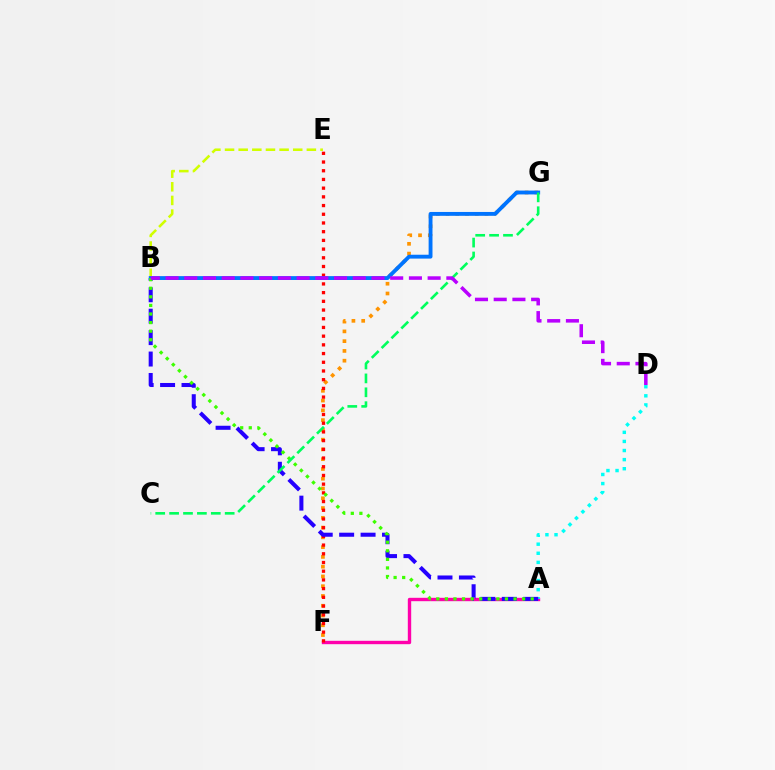{('F', 'G'): [{'color': '#ff9400', 'line_style': 'dotted', 'thickness': 2.65}], ('A', 'F'): [{'color': '#ff00ac', 'line_style': 'solid', 'thickness': 2.43}], ('B', 'E'): [{'color': '#d1ff00', 'line_style': 'dashed', 'thickness': 1.85}], ('A', 'D'): [{'color': '#00fff6', 'line_style': 'dotted', 'thickness': 2.47}], ('E', 'F'): [{'color': '#ff0000', 'line_style': 'dotted', 'thickness': 2.37}], ('A', 'B'): [{'color': '#2500ff', 'line_style': 'dashed', 'thickness': 2.91}, {'color': '#3dff00', 'line_style': 'dotted', 'thickness': 2.33}], ('B', 'G'): [{'color': '#0074ff', 'line_style': 'solid', 'thickness': 2.78}], ('C', 'G'): [{'color': '#00ff5c', 'line_style': 'dashed', 'thickness': 1.89}], ('B', 'D'): [{'color': '#b900ff', 'line_style': 'dashed', 'thickness': 2.54}]}